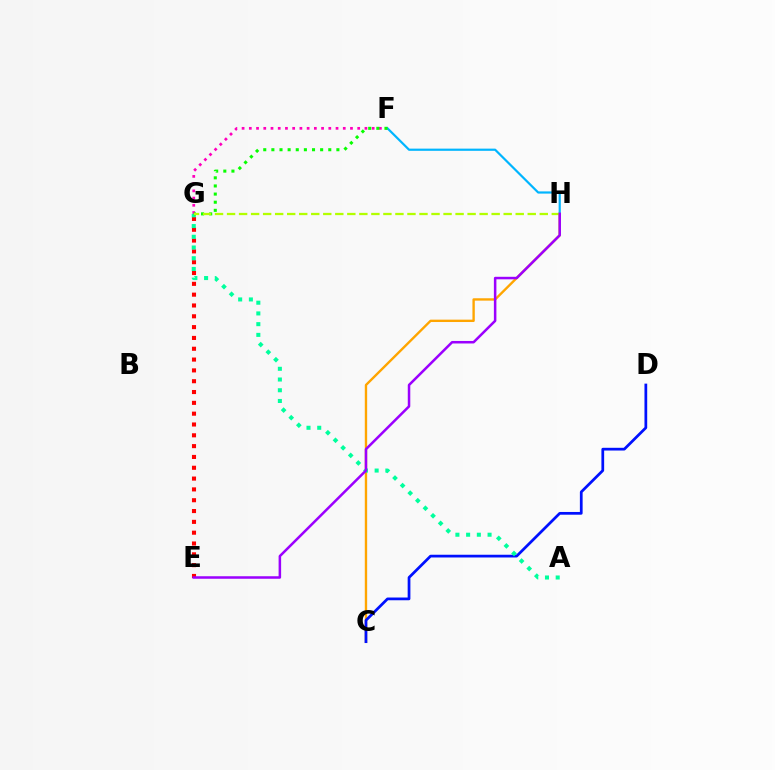{('F', 'G'): [{'color': '#ff00bd', 'line_style': 'dotted', 'thickness': 1.96}, {'color': '#08ff00', 'line_style': 'dotted', 'thickness': 2.21}], ('E', 'G'): [{'color': '#ff0000', 'line_style': 'dotted', 'thickness': 2.94}], ('C', 'H'): [{'color': '#ffa500', 'line_style': 'solid', 'thickness': 1.7}], ('F', 'H'): [{'color': '#00b5ff', 'line_style': 'solid', 'thickness': 1.58}], ('C', 'D'): [{'color': '#0010ff', 'line_style': 'solid', 'thickness': 1.97}], ('A', 'G'): [{'color': '#00ff9d', 'line_style': 'dotted', 'thickness': 2.91}], ('G', 'H'): [{'color': '#b3ff00', 'line_style': 'dashed', 'thickness': 1.63}], ('E', 'H'): [{'color': '#9b00ff', 'line_style': 'solid', 'thickness': 1.81}]}